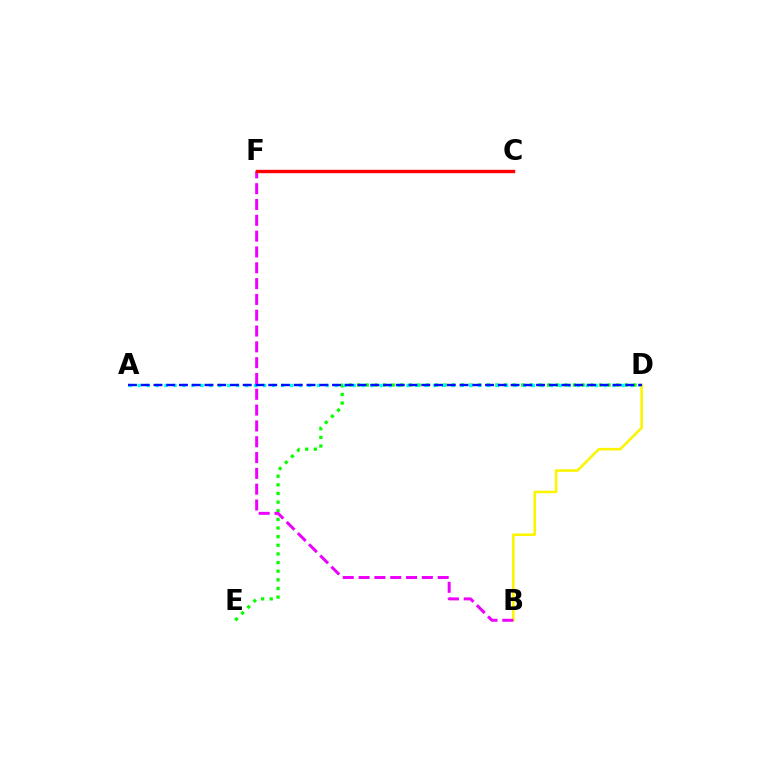{('D', 'E'): [{'color': '#08ff00', 'line_style': 'dotted', 'thickness': 2.35}], ('A', 'D'): [{'color': '#00fff6', 'line_style': 'dotted', 'thickness': 2.43}, {'color': '#0010ff', 'line_style': 'dashed', 'thickness': 1.73}], ('B', 'D'): [{'color': '#fcf500', 'line_style': 'solid', 'thickness': 1.85}], ('B', 'F'): [{'color': '#ee00ff', 'line_style': 'dashed', 'thickness': 2.15}], ('C', 'F'): [{'color': '#ff0000', 'line_style': 'solid', 'thickness': 2.43}]}